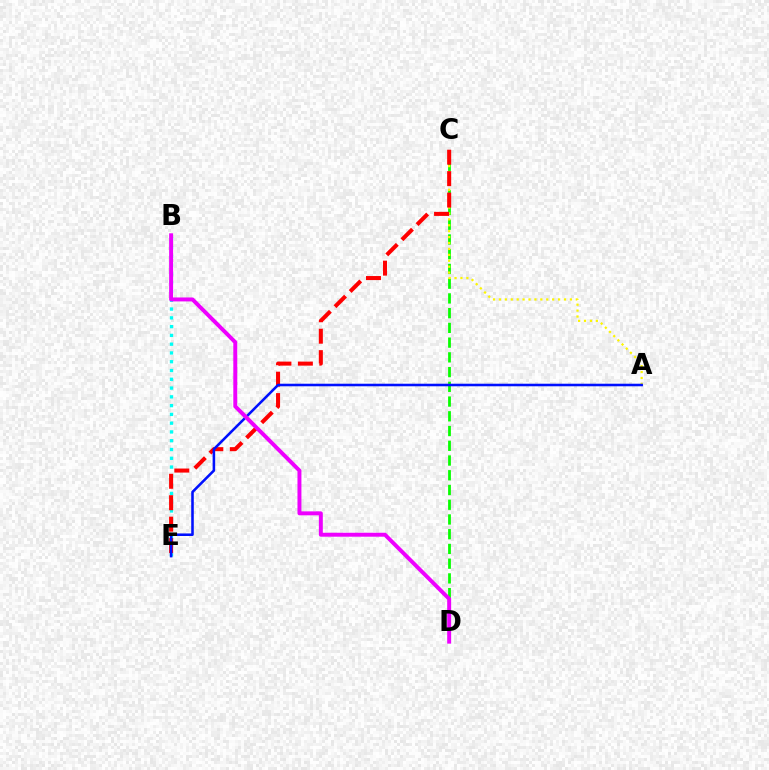{('C', 'D'): [{'color': '#08ff00', 'line_style': 'dashed', 'thickness': 2.0}], ('A', 'C'): [{'color': '#fcf500', 'line_style': 'dotted', 'thickness': 1.61}], ('B', 'E'): [{'color': '#00fff6', 'line_style': 'dotted', 'thickness': 2.38}], ('C', 'E'): [{'color': '#ff0000', 'line_style': 'dashed', 'thickness': 2.91}], ('A', 'E'): [{'color': '#0010ff', 'line_style': 'solid', 'thickness': 1.84}], ('B', 'D'): [{'color': '#ee00ff', 'line_style': 'solid', 'thickness': 2.84}]}